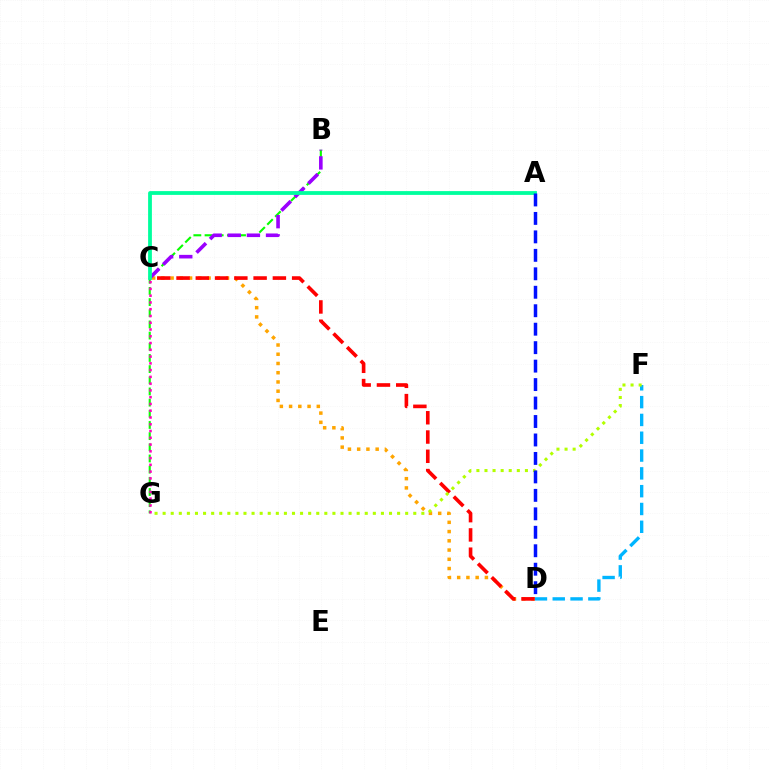{('C', 'D'): [{'color': '#ffa500', 'line_style': 'dotted', 'thickness': 2.51}, {'color': '#ff0000', 'line_style': 'dashed', 'thickness': 2.62}], ('B', 'G'): [{'color': '#08ff00', 'line_style': 'dashed', 'thickness': 1.52}], ('D', 'F'): [{'color': '#00b5ff', 'line_style': 'dashed', 'thickness': 2.42}], ('B', 'C'): [{'color': '#9b00ff', 'line_style': 'dashed', 'thickness': 2.6}], ('C', 'G'): [{'color': '#ff00bd', 'line_style': 'dotted', 'thickness': 1.84}], ('F', 'G'): [{'color': '#b3ff00', 'line_style': 'dotted', 'thickness': 2.2}], ('A', 'C'): [{'color': '#00ff9d', 'line_style': 'solid', 'thickness': 2.73}], ('A', 'D'): [{'color': '#0010ff', 'line_style': 'dashed', 'thickness': 2.51}]}